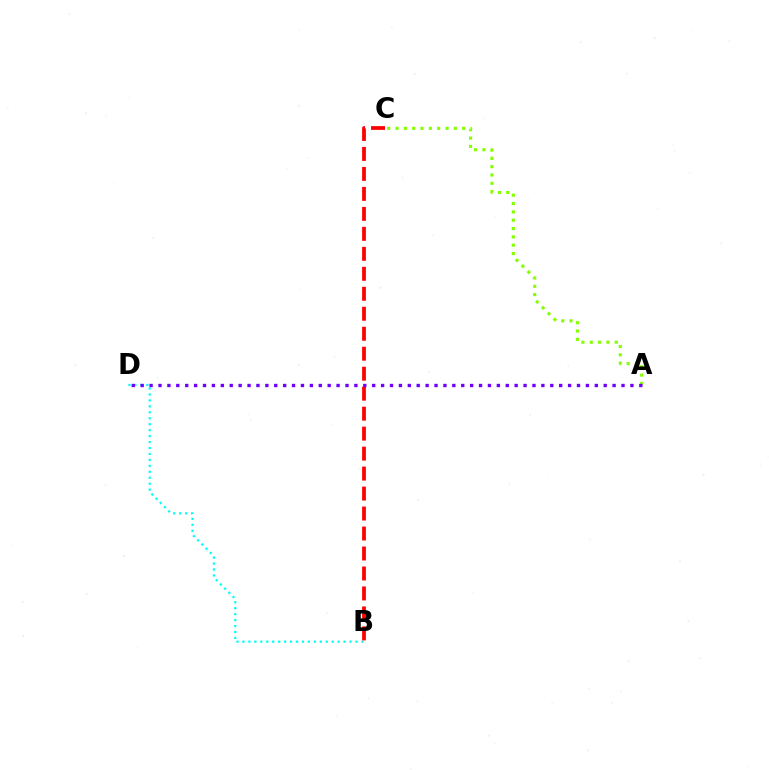{('A', 'C'): [{'color': '#84ff00', 'line_style': 'dotted', 'thickness': 2.26}], ('B', 'D'): [{'color': '#00fff6', 'line_style': 'dotted', 'thickness': 1.62}], ('B', 'C'): [{'color': '#ff0000', 'line_style': 'dashed', 'thickness': 2.71}], ('A', 'D'): [{'color': '#7200ff', 'line_style': 'dotted', 'thickness': 2.42}]}